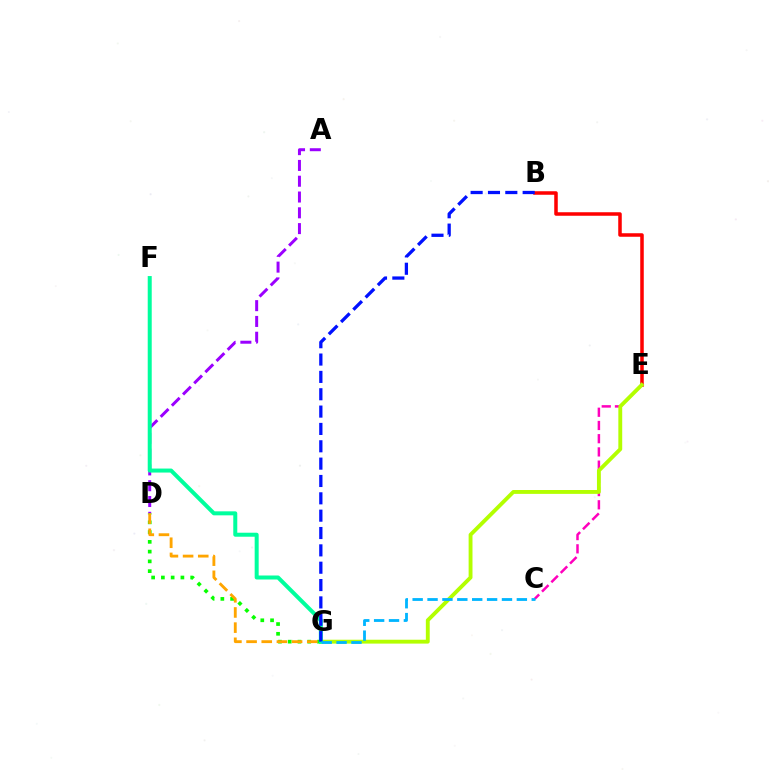{('C', 'E'): [{'color': '#ff00bd', 'line_style': 'dashed', 'thickness': 1.8}], ('B', 'E'): [{'color': '#ff0000', 'line_style': 'solid', 'thickness': 2.54}], ('E', 'G'): [{'color': '#b3ff00', 'line_style': 'solid', 'thickness': 2.78}], ('D', 'G'): [{'color': '#08ff00', 'line_style': 'dotted', 'thickness': 2.65}, {'color': '#ffa500', 'line_style': 'dashed', 'thickness': 2.06}], ('A', 'D'): [{'color': '#9b00ff', 'line_style': 'dashed', 'thickness': 2.15}], ('F', 'G'): [{'color': '#00ff9d', 'line_style': 'solid', 'thickness': 2.88}], ('B', 'G'): [{'color': '#0010ff', 'line_style': 'dashed', 'thickness': 2.36}], ('C', 'G'): [{'color': '#00b5ff', 'line_style': 'dashed', 'thickness': 2.02}]}